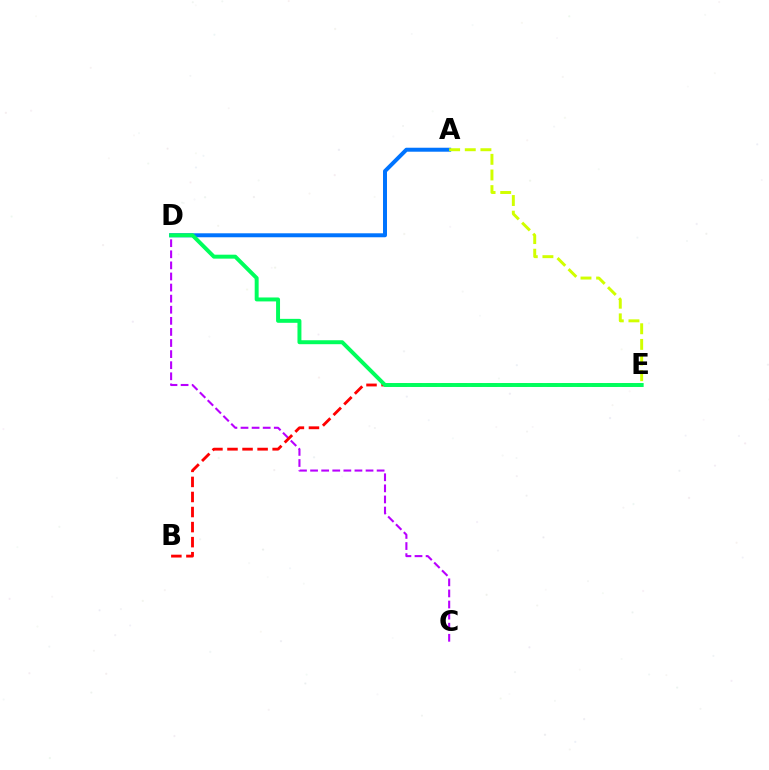{('A', 'D'): [{'color': '#0074ff', 'line_style': 'solid', 'thickness': 2.86}], ('A', 'E'): [{'color': '#d1ff00', 'line_style': 'dashed', 'thickness': 2.12}], ('C', 'D'): [{'color': '#b900ff', 'line_style': 'dashed', 'thickness': 1.51}], ('B', 'E'): [{'color': '#ff0000', 'line_style': 'dashed', 'thickness': 2.05}], ('D', 'E'): [{'color': '#00ff5c', 'line_style': 'solid', 'thickness': 2.84}]}